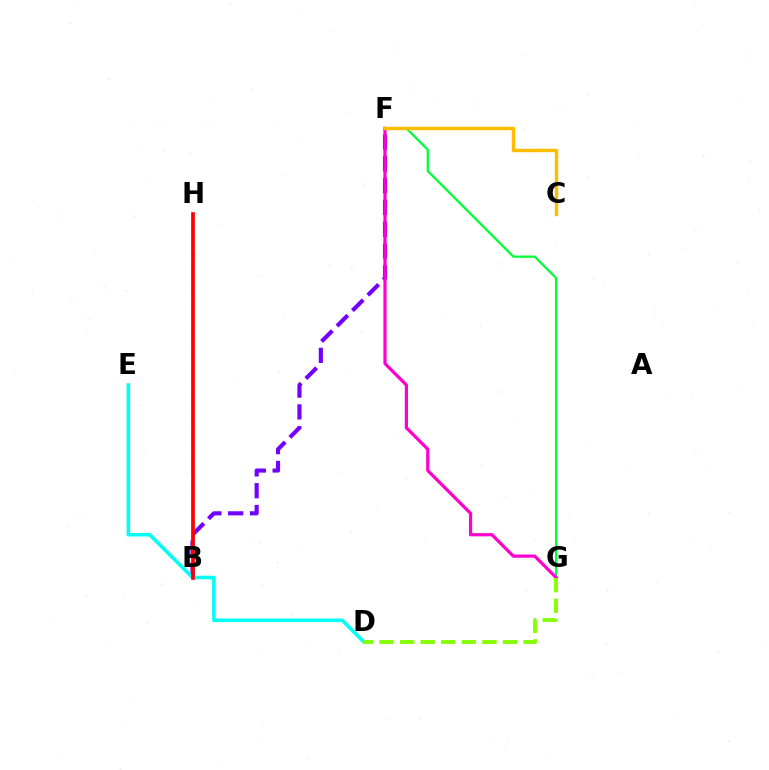{('B', 'F'): [{'color': '#7200ff', 'line_style': 'dashed', 'thickness': 2.96}], ('D', 'E'): [{'color': '#00fff6', 'line_style': 'solid', 'thickness': 2.56}], ('B', 'H'): [{'color': '#004bff', 'line_style': 'dashed', 'thickness': 1.74}, {'color': '#ff0000', 'line_style': 'solid', 'thickness': 2.65}], ('F', 'G'): [{'color': '#00ff39', 'line_style': 'solid', 'thickness': 1.63}, {'color': '#ff00cf', 'line_style': 'solid', 'thickness': 2.32}], ('C', 'F'): [{'color': '#ffbd00', 'line_style': 'solid', 'thickness': 2.47}], ('D', 'G'): [{'color': '#84ff00', 'line_style': 'dashed', 'thickness': 2.79}]}